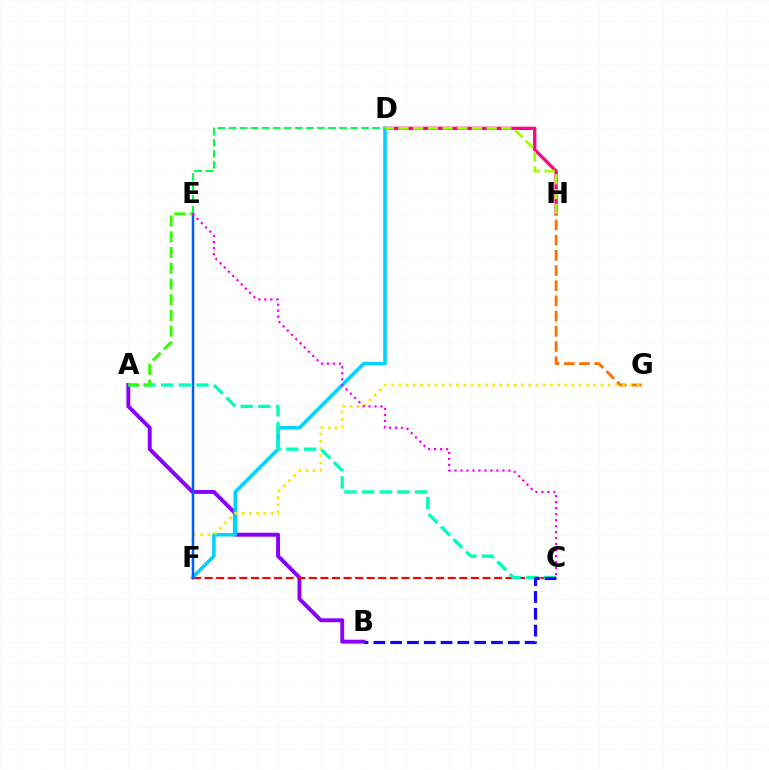{('A', 'B'): [{'color': '#8a00ff', 'line_style': 'solid', 'thickness': 2.82}], ('D', 'H'): [{'color': '#ff0088', 'line_style': 'solid', 'thickness': 2.38}, {'color': '#a2ff00', 'line_style': 'dashed', 'thickness': 2.0}], ('C', 'F'): [{'color': '#ff0000', 'line_style': 'dashed', 'thickness': 1.57}], ('D', 'F'): [{'color': '#00d3ff', 'line_style': 'solid', 'thickness': 2.55}], ('A', 'C'): [{'color': '#00ffbb', 'line_style': 'dashed', 'thickness': 2.4}], ('G', 'H'): [{'color': '#ff7000', 'line_style': 'dashed', 'thickness': 2.06}], ('D', 'E'): [{'color': '#00ff45', 'line_style': 'dashed', 'thickness': 1.5}], ('F', 'G'): [{'color': '#ffe600', 'line_style': 'dotted', 'thickness': 1.96}], ('B', 'C'): [{'color': '#1900ff', 'line_style': 'dashed', 'thickness': 2.28}], ('E', 'F'): [{'color': '#005dff', 'line_style': 'solid', 'thickness': 1.8}], ('A', 'E'): [{'color': '#31ff00', 'line_style': 'dashed', 'thickness': 2.14}], ('C', 'E'): [{'color': '#fa00f9', 'line_style': 'dotted', 'thickness': 1.63}]}